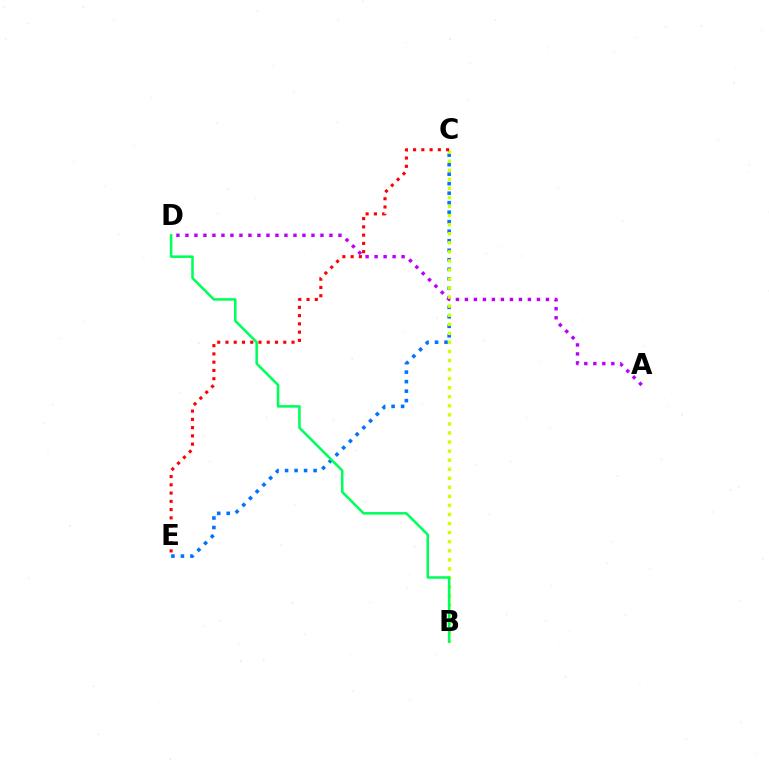{('C', 'E'): [{'color': '#0074ff', 'line_style': 'dotted', 'thickness': 2.58}, {'color': '#ff0000', 'line_style': 'dotted', 'thickness': 2.24}], ('A', 'D'): [{'color': '#b900ff', 'line_style': 'dotted', 'thickness': 2.45}], ('B', 'C'): [{'color': '#d1ff00', 'line_style': 'dotted', 'thickness': 2.46}], ('B', 'D'): [{'color': '#00ff5c', 'line_style': 'solid', 'thickness': 1.84}]}